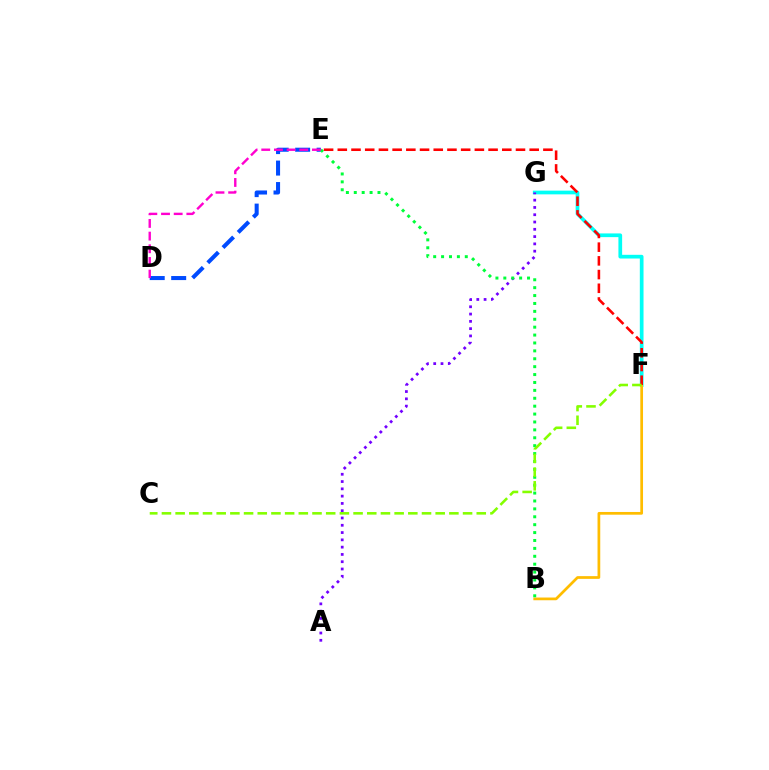{('F', 'G'): [{'color': '#00fff6', 'line_style': 'solid', 'thickness': 2.67}], ('D', 'E'): [{'color': '#004bff', 'line_style': 'dashed', 'thickness': 2.92}, {'color': '#ff00cf', 'line_style': 'dashed', 'thickness': 1.72}], ('B', 'F'): [{'color': '#ffbd00', 'line_style': 'solid', 'thickness': 1.96}], ('A', 'G'): [{'color': '#7200ff', 'line_style': 'dotted', 'thickness': 1.98}], ('B', 'E'): [{'color': '#00ff39', 'line_style': 'dotted', 'thickness': 2.15}], ('E', 'F'): [{'color': '#ff0000', 'line_style': 'dashed', 'thickness': 1.86}], ('C', 'F'): [{'color': '#84ff00', 'line_style': 'dashed', 'thickness': 1.86}]}